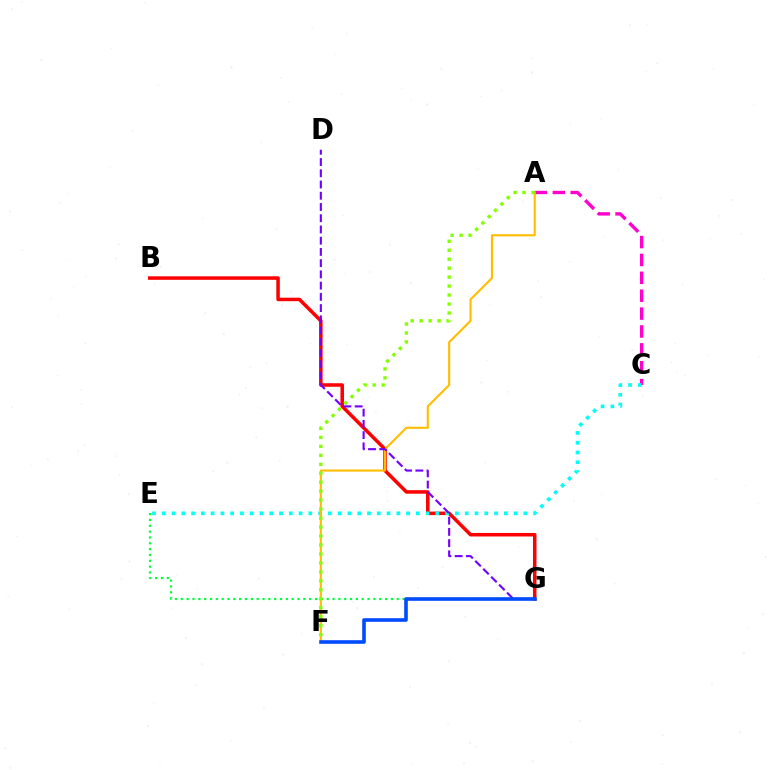{('B', 'G'): [{'color': '#ff0000', 'line_style': 'solid', 'thickness': 2.53}], ('A', 'C'): [{'color': '#ff00cf', 'line_style': 'dashed', 'thickness': 2.43}], ('C', 'E'): [{'color': '#00fff6', 'line_style': 'dotted', 'thickness': 2.66}], ('E', 'G'): [{'color': '#00ff39', 'line_style': 'dotted', 'thickness': 1.59}], ('A', 'F'): [{'color': '#ffbd00', 'line_style': 'solid', 'thickness': 1.53}, {'color': '#84ff00', 'line_style': 'dotted', 'thickness': 2.44}], ('D', 'G'): [{'color': '#7200ff', 'line_style': 'dashed', 'thickness': 1.53}], ('F', 'G'): [{'color': '#004bff', 'line_style': 'solid', 'thickness': 2.6}]}